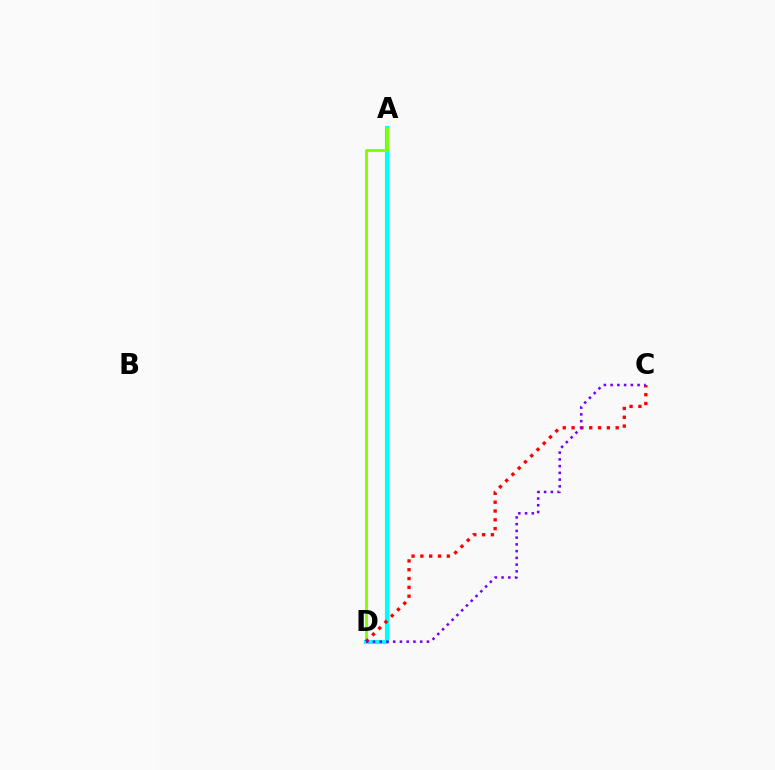{('A', 'D'): [{'color': '#00fff6', 'line_style': 'solid', 'thickness': 2.98}, {'color': '#84ff00', 'line_style': 'solid', 'thickness': 2.07}], ('C', 'D'): [{'color': '#ff0000', 'line_style': 'dotted', 'thickness': 2.4}, {'color': '#7200ff', 'line_style': 'dotted', 'thickness': 1.83}]}